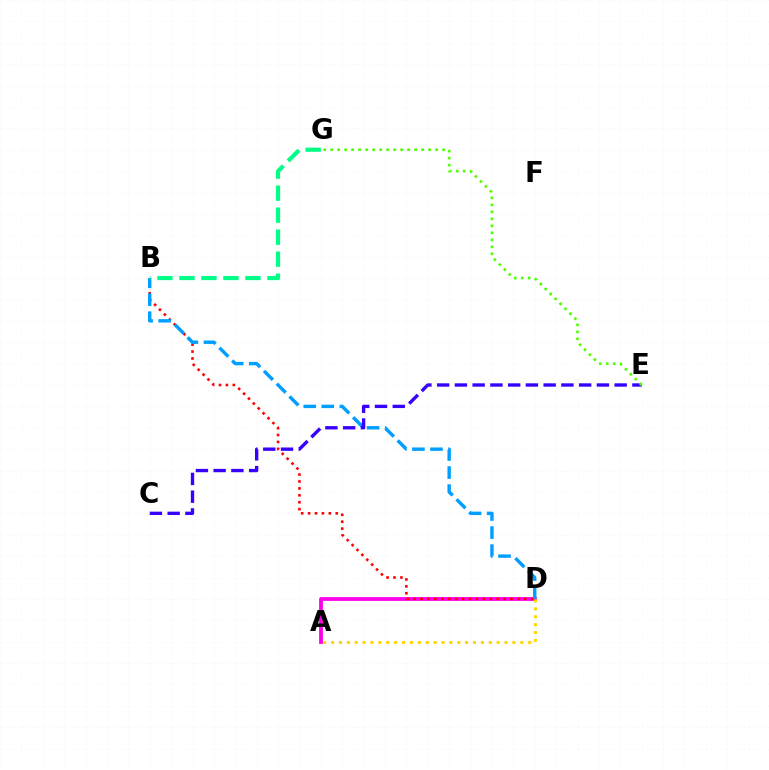{('A', 'D'): [{'color': '#ff00ed', 'line_style': 'solid', 'thickness': 2.73}, {'color': '#ffd500', 'line_style': 'dotted', 'thickness': 2.14}], ('B', 'D'): [{'color': '#ff0000', 'line_style': 'dotted', 'thickness': 1.88}, {'color': '#009eff', 'line_style': 'dashed', 'thickness': 2.45}], ('C', 'E'): [{'color': '#3700ff', 'line_style': 'dashed', 'thickness': 2.41}], ('B', 'G'): [{'color': '#00ff86', 'line_style': 'dashed', 'thickness': 2.99}], ('E', 'G'): [{'color': '#4fff00', 'line_style': 'dotted', 'thickness': 1.9}]}